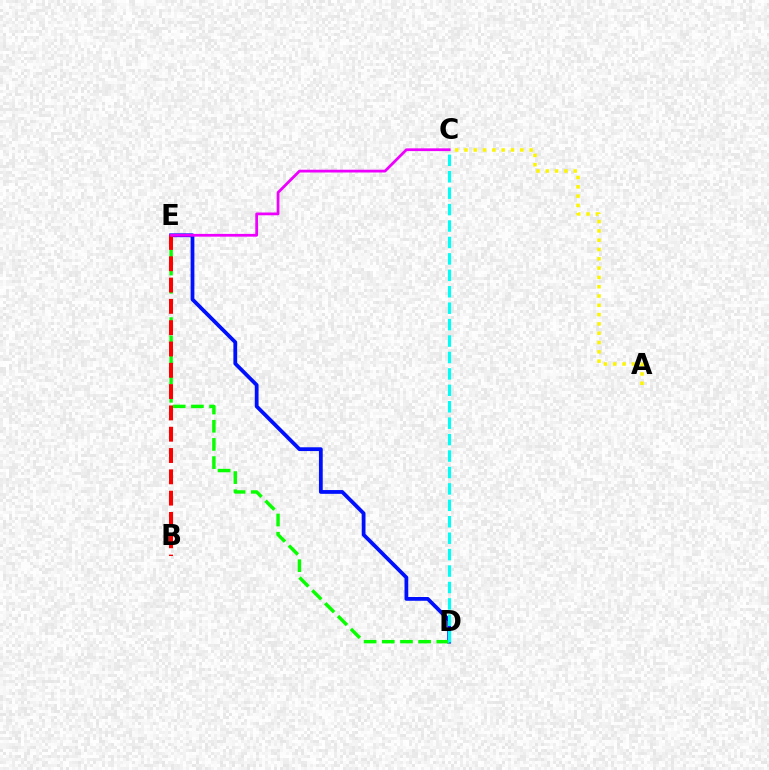{('D', 'E'): [{'color': '#0010ff', 'line_style': 'solid', 'thickness': 2.72}, {'color': '#08ff00', 'line_style': 'dashed', 'thickness': 2.47}], ('A', 'C'): [{'color': '#fcf500', 'line_style': 'dotted', 'thickness': 2.53}], ('B', 'E'): [{'color': '#ff0000', 'line_style': 'dashed', 'thickness': 2.89}], ('C', 'D'): [{'color': '#00fff6', 'line_style': 'dashed', 'thickness': 2.23}], ('C', 'E'): [{'color': '#ee00ff', 'line_style': 'solid', 'thickness': 1.99}]}